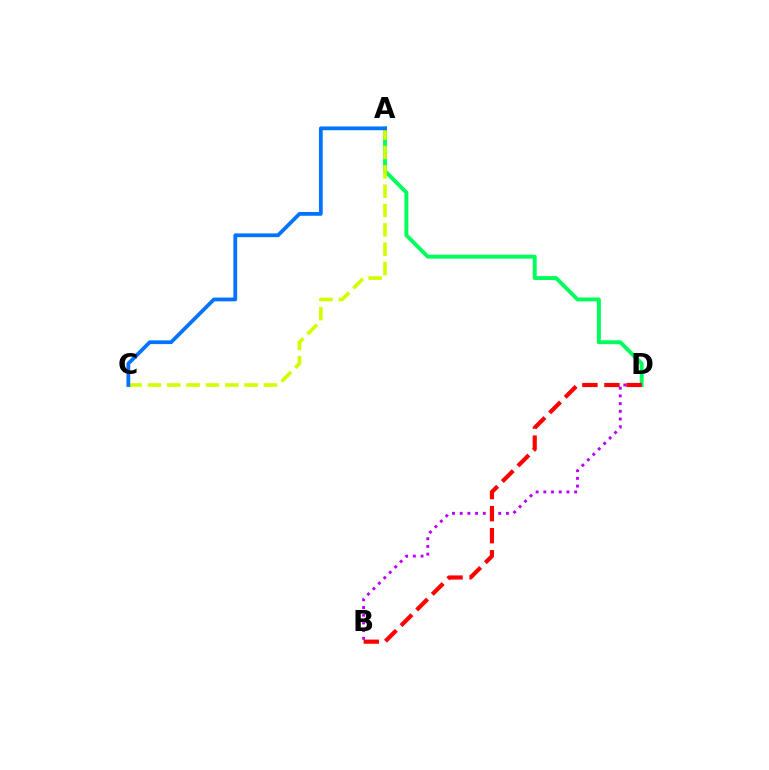{('A', 'D'): [{'color': '#00ff5c', 'line_style': 'solid', 'thickness': 2.83}], ('A', 'C'): [{'color': '#d1ff00', 'line_style': 'dashed', 'thickness': 2.63}, {'color': '#0074ff', 'line_style': 'solid', 'thickness': 2.72}], ('B', 'D'): [{'color': '#b900ff', 'line_style': 'dotted', 'thickness': 2.09}, {'color': '#ff0000', 'line_style': 'dashed', 'thickness': 3.0}]}